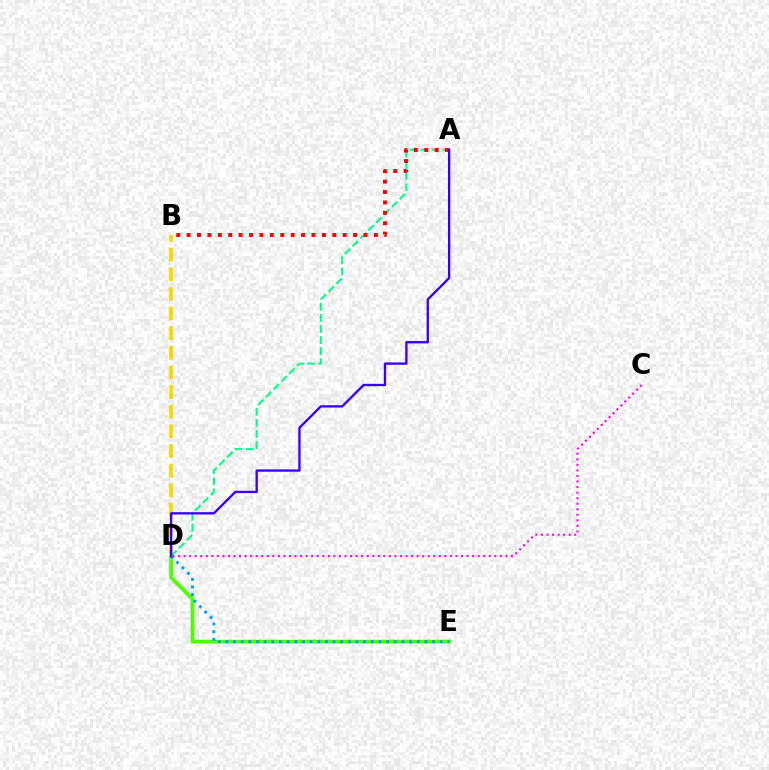{('D', 'E'): [{'color': '#4fff00', 'line_style': 'solid', 'thickness': 2.73}, {'color': '#009eff', 'line_style': 'dotted', 'thickness': 2.08}], ('B', 'D'): [{'color': '#ffd500', 'line_style': 'dashed', 'thickness': 2.67}], ('C', 'D'): [{'color': '#ff00ed', 'line_style': 'dotted', 'thickness': 1.51}], ('A', 'D'): [{'color': '#00ff86', 'line_style': 'dashed', 'thickness': 1.51}, {'color': '#3700ff', 'line_style': 'solid', 'thickness': 1.68}], ('A', 'B'): [{'color': '#ff0000', 'line_style': 'dotted', 'thickness': 2.83}]}